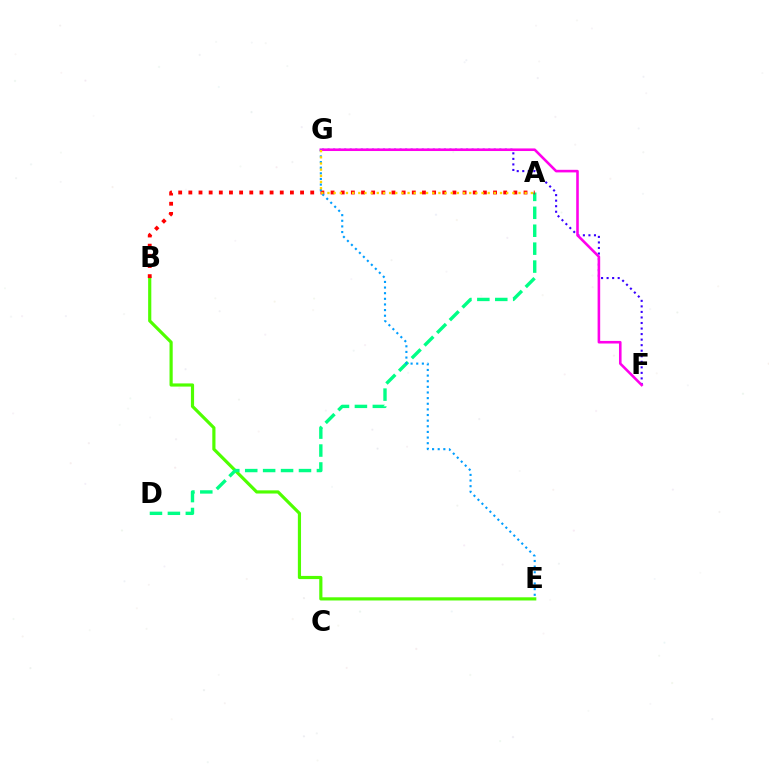{('B', 'E'): [{'color': '#4fff00', 'line_style': 'solid', 'thickness': 2.29}], ('F', 'G'): [{'color': '#3700ff', 'line_style': 'dotted', 'thickness': 1.51}, {'color': '#ff00ed', 'line_style': 'solid', 'thickness': 1.86}], ('A', 'D'): [{'color': '#00ff86', 'line_style': 'dashed', 'thickness': 2.44}], ('A', 'B'): [{'color': '#ff0000', 'line_style': 'dotted', 'thickness': 2.76}], ('E', 'G'): [{'color': '#009eff', 'line_style': 'dotted', 'thickness': 1.53}], ('A', 'G'): [{'color': '#ffd500', 'line_style': 'dotted', 'thickness': 1.67}]}